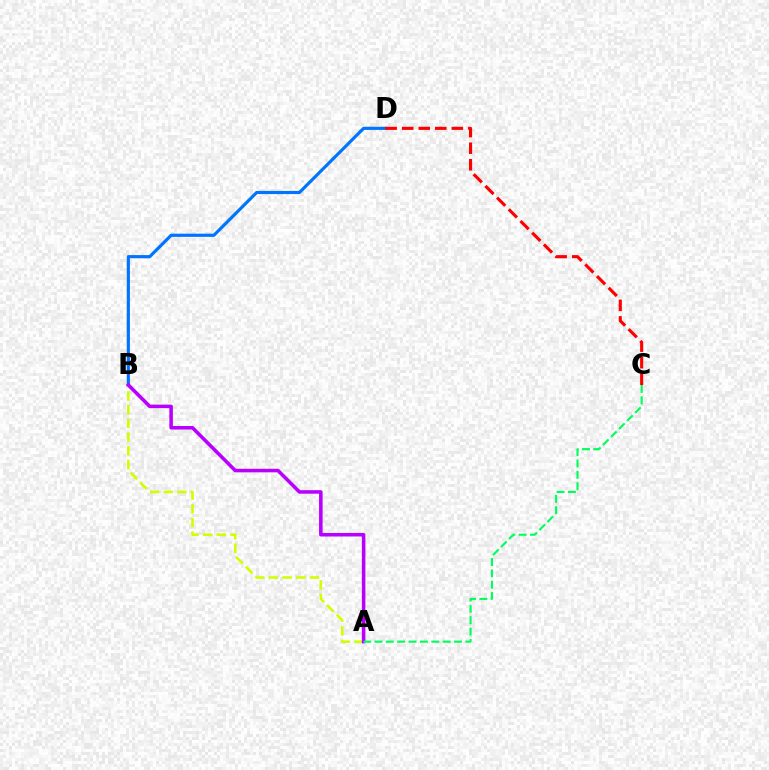{('B', 'D'): [{'color': '#0074ff', 'line_style': 'solid', 'thickness': 2.28}], ('A', 'B'): [{'color': '#d1ff00', 'line_style': 'dashed', 'thickness': 1.86}, {'color': '#b900ff', 'line_style': 'solid', 'thickness': 2.56}], ('C', 'D'): [{'color': '#ff0000', 'line_style': 'dashed', 'thickness': 2.25}], ('A', 'C'): [{'color': '#00ff5c', 'line_style': 'dashed', 'thickness': 1.54}]}